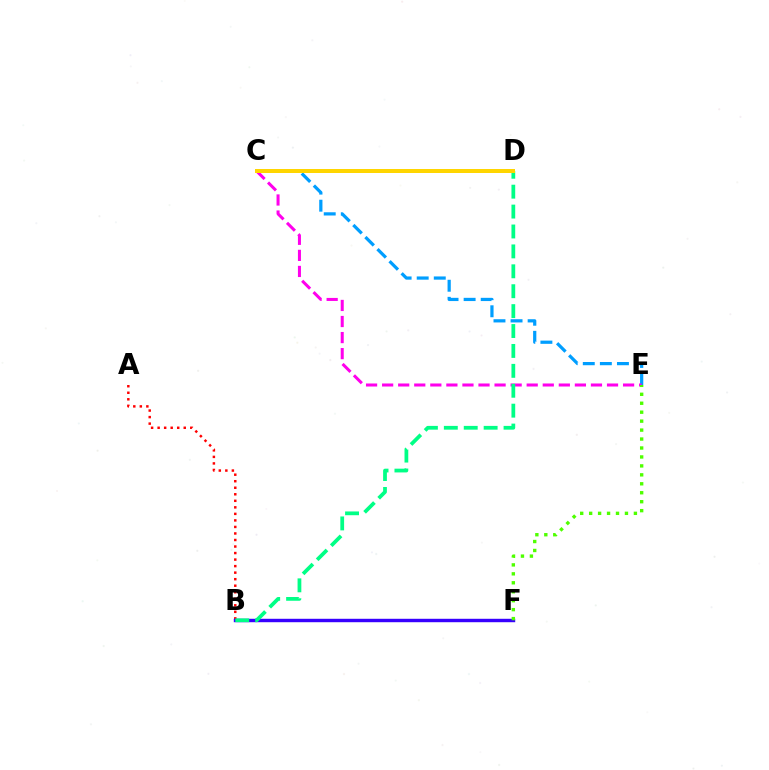{('A', 'B'): [{'color': '#ff0000', 'line_style': 'dotted', 'thickness': 1.77}], ('C', 'E'): [{'color': '#009eff', 'line_style': 'dashed', 'thickness': 2.32}, {'color': '#ff00ed', 'line_style': 'dashed', 'thickness': 2.18}], ('B', 'F'): [{'color': '#3700ff', 'line_style': 'solid', 'thickness': 2.46}], ('B', 'D'): [{'color': '#00ff86', 'line_style': 'dashed', 'thickness': 2.7}], ('C', 'D'): [{'color': '#ffd500', 'line_style': 'solid', 'thickness': 2.87}], ('E', 'F'): [{'color': '#4fff00', 'line_style': 'dotted', 'thickness': 2.43}]}